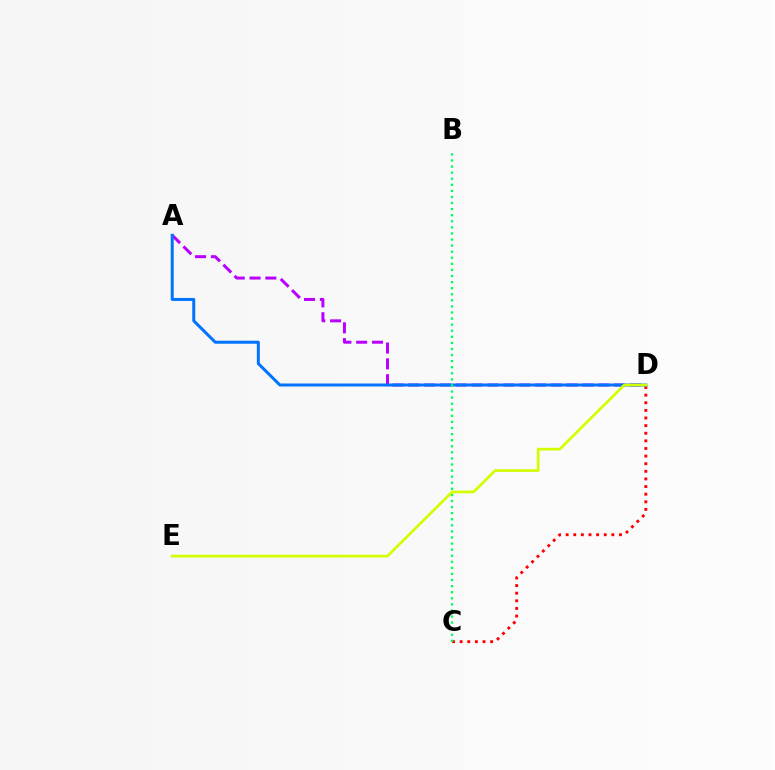{('C', 'D'): [{'color': '#ff0000', 'line_style': 'dotted', 'thickness': 2.07}], ('A', 'D'): [{'color': '#b900ff', 'line_style': 'dashed', 'thickness': 2.15}, {'color': '#0074ff', 'line_style': 'solid', 'thickness': 2.16}], ('B', 'C'): [{'color': '#00ff5c', 'line_style': 'dotted', 'thickness': 1.65}], ('D', 'E'): [{'color': '#d1ff00', 'line_style': 'solid', 'thickness': 1.95}]}